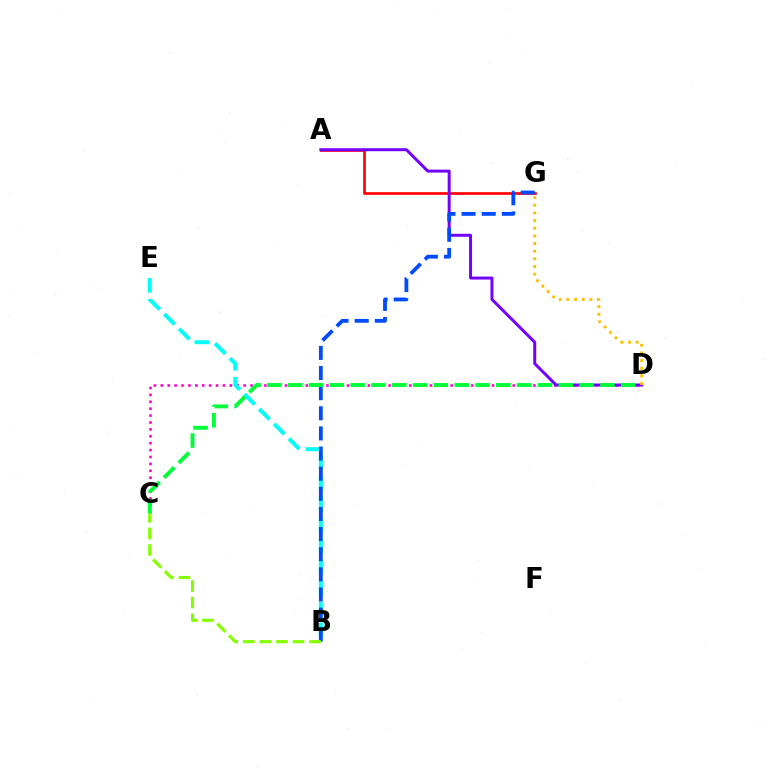{('C', 'D'): [{'color': '#ff00cf', 'line_style': 'dotted', 'thickness': 1.88}, {'color': '#00ff39', 'line_style': 'dashed', 'thickness': 2.83}], ('B', 'E'): [{'color': '#00fff6', 'line_style': 'dashed', 'thickness': 2.85}], ('A', 'G'): [{'color': '#ff0000', 'line_style': 'solid', 'thickness': 1.92}], ('A', 'D'): [{'color': '#7200ff', 'line_style': 'solid', 'thickness': 2.14}], ('D', 'G'): [{'color': '#ffbd00', 'line_style': 'dotted', 'thickness': 2.08}], ('B', 'G'): [{'color': '#004bff', 'line_style': 'dashed', 'thickness': 2.73}], ('B', 'C'): [{'color': '#84ff00', 'line_style': 'dashed', 'thickness': 2.25}]}